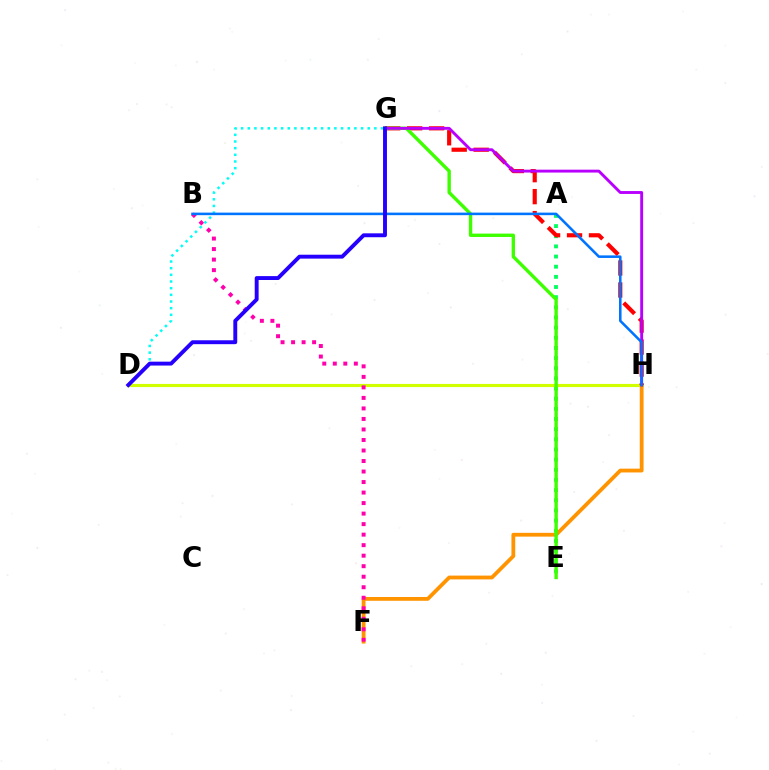{('A', 'E'): [{'color': '#00ff5c', 'line_style': 'dotted', 'thickness': 2.76}], ('D', 'H'): [{'color': '#d1ff00', 'line_style': 'solid', 'thickness': 2.25}], ('F', 'H'): [{'color': '#ff9400', 'line_style': 'solid', 'thickness': 2.73}], ('B', 'F'): [{'color': '#ff00ac', 'line_style': 'dotted', 'thickness': 2.86}], ('G', 'H'): [{'color': '#ff0000', 'line_style': 'dashed', 'thickness': 2.99}, {'color': '#b900ff', 'line_style': 'solid', 'thickness': 2.08}], ('E', 'G'): [{'color': '#3dff00', 'line_style': 'solid', 'thickness': 2.43}], ('D', 'G'): [{'color': '#00fff6', 'line_style': 'dotted', 'thickness': 1.81}, {'color': '#2500ff', 'line_style': 'solid', 'thickness': 2.81}], ('B', 'H'): [{'color': '#0074ff', 'line_style': 'solid', 'thickness': 1.85}]}